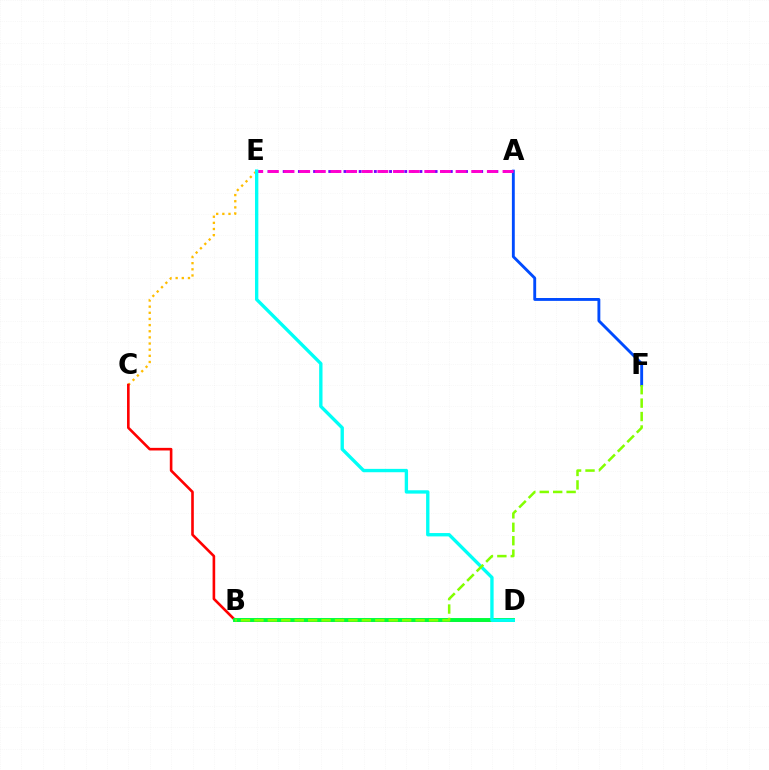{('A', 'F'): [{'color': '#004bff', 'line_style': 'solid', 'thickness': 2.07}], ('C', 'E'): [{'color': '#ffbd00', 'line_style': 'dotted', 'thickness': 1.67}], ('C', 'D'): [{'color': '#ff0000', 'line_style': 'solid', 'thickness': 1.88}], ('A', 'E'): [{'color': '#7200ff', 'line_style': 'dotted', 'thickness': 2.06}, {'color': '#ff00cf', 'line_style': 'dashed', 'thickness': 2.13}], ('B', 'D'): [{'color': '#00ff39', 'line_style': 'solid', 'thickness': 2.82}], ('D', 'E'): [{'color': '#00fff6', 'line_style': 'solid', 'thickness': 2.41}], ('B', 'F'): [{'color': '#84ff00', 'line_style': 'dashed', 'thickness': 1.82}]}